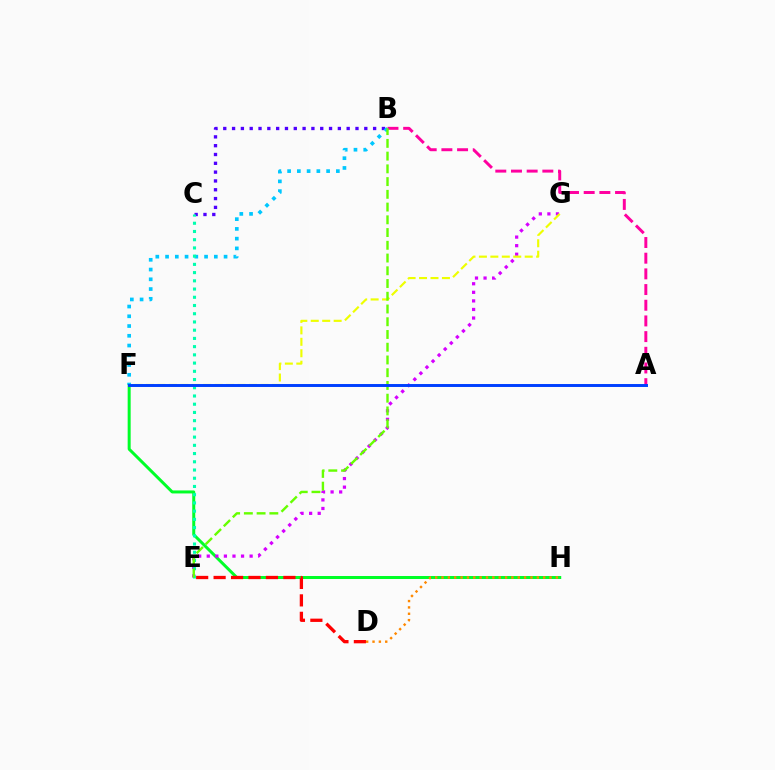{('B', 'C'): [{'color': '#4f00ff', 'line_style': 'dotted', 'thickness': 2.4}], ('F', 'H'): [{'color': '#00ff27', 'line_style': 'solid', 'thickness': 2.16}], ('B', 'F'): [{'color': '#00c7ff', 'line_style': 'dotted', 'thickness': 2.65}], ('E', 'G'): [{'color': '#d600ff', 'line_style': 'dotted', 'thickness': 2.33}], ('F', 'G'): [{'color': '#eeff00', 'line_style': 'dashed', 'thickness': 1.56}], ('C', 'E'): [{'color': '#00ffaf', 'line_style': 'dotted', 'thickness': 2.23}], ('A', 'B'): [{'color': '#ff00a0', 'line_style': 'dashed', 'thickness': 2.13}], ('D', 'E'): [{'color': '#ff0000', 'line_style': 'dashed', 'thickness': 2.37}], ('D', 'H'): [{'color': '#ff8800', 'line_style': 'dotted', 'thickness': 1.73}], ('B', 'E'): [{'color': '#66ff00', 'line_style': 'dashed', 'thickness': 1.73}], ('A', 'F'): [{'color': '#003fff', 'line_style': 'solid', 'thickness': 2.12}]}